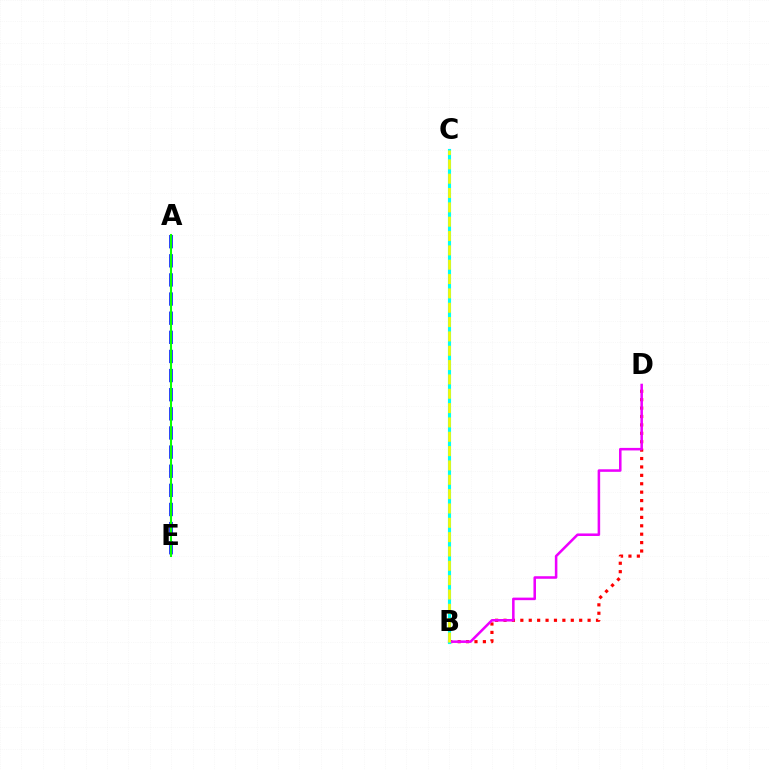{('B', 'D'): [{'color': '#ff0000', 'line_style': 'dotted', 'thickness': 2.28}, {'color': '#ee00ff', 'line_style': 'solid', 'thickness': 1.83}], ('B', 'C'): [{'color': '#00fff6', 'line_style': 'solid', 'thickness': 2.25}, {'color': '#fcf500', 'line_style': 'dashed', 'thickness': 1.95}], ('A', 'E'): [{'color': '#0010ff', 'line_style': 'dashed', 'thickness': 2.6}, {'color': '#08ff00', 'line_style': 'solid', 'thickness': 1.5}]}